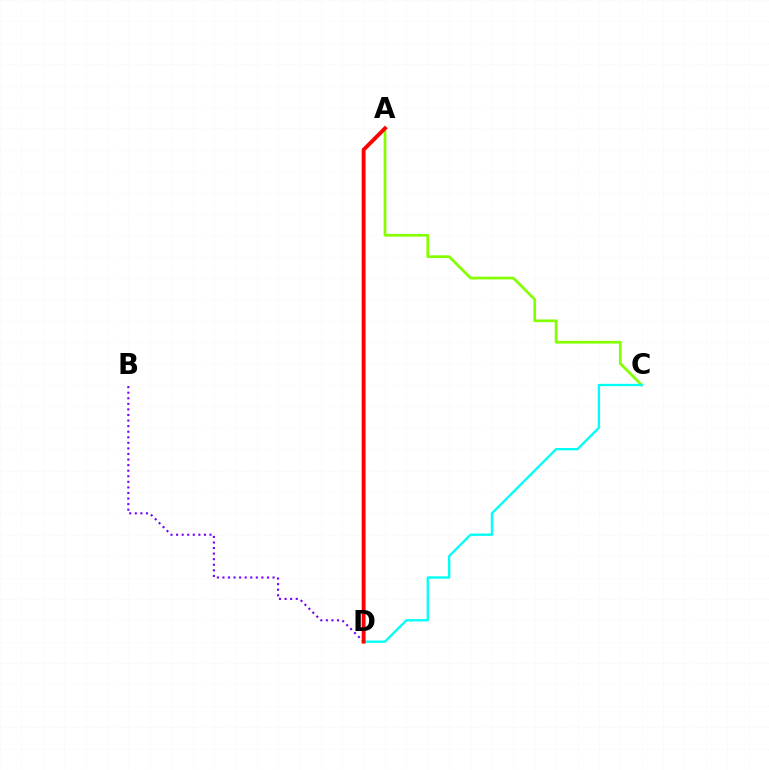{('A', 'C'): [{'color': '#84ff00', 'line_style': 'solid', 'thickness': 1.96}], ('C', 'D'): [{'color': '#00fff6', 'line_style': 'solid', 'thickness': 1.68}], ('B', 'D'): [{'color': '#7200ff', 'line_style': 'dotted', 'thickness': 1.51}], ('A', 'D'): [{'color': '#ff0000', 'line_style': 'solid', 'thickness': 2.79}]}